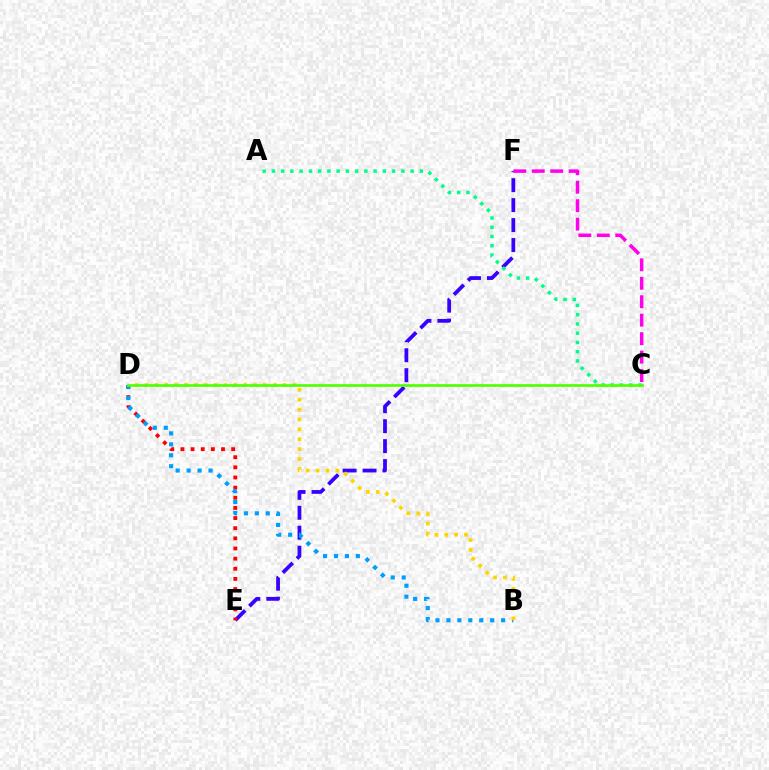{('E', 'F'): [{'color': '#3700ff', 'line_style': 'dashed', 'thickness': 2.71}], ('D', 'E'): [{'color': '#ff0000', 'line_style': 'dotted', 'thickness': 2.76}], ('B', 'D'): [{'color': '#009eff', 'line_style': 'dotted', 'thickness': 2.97}, {'color': '#ffd500', 'line_style': 'dotted', 'thickness': 2.68}], ('A', 'C'): [{'color': '#00ff86', 'line_style': 'dotted', 'thickness': 2.51}], ('C', 'D'): [{'color': '#4fff00', 'line_style': 'solid', 'thickness': 1.91}], ('C', 'F'): [{'color': '#ff00ed', 'line_style': 'dashed', 'thickness': 2.51}]}